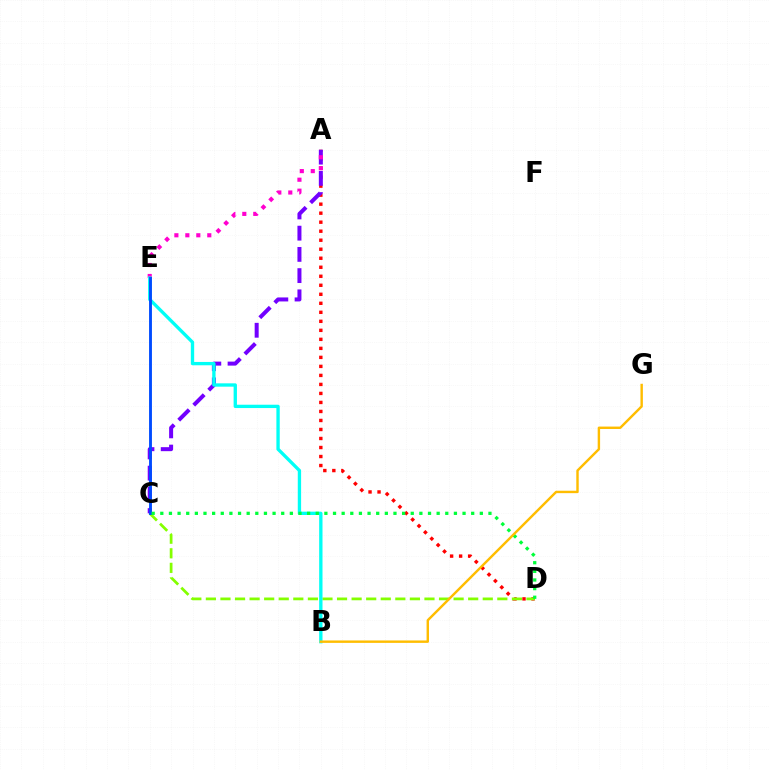{('A', 'D'): [{'color': '#ff0000', 'line_style': 'dotted', 'thickness': 2.45}], ('C', 'D'): [{'color': '#84ff00', 'line_style': 'dashed', 'thickness': 1.98}, {'color': '#00ff39', 'line_style': 'dotted', 'thickness': 2.35}], ('A', 'C'): [{'color': '#7200ff', 'line_style': 'dashed', 'thickness': 2.88}], ('A', 'E'): [{'color': '#ff00cf', 'line_style': 'dotted', 'thickness': 2.98}], ('B', 'E'): [{'color': '#00fff6', 'line_style': 'solid', 'thickness': 2.4}], ('C', 'E'): [{'color': '#004bff', 'line_style': 'solid', 'thickness': 2.07}], ('B', 'G'): [{'color': '#ffbd00', 'line_style': 'solid', 'thickness': 1.74}]}